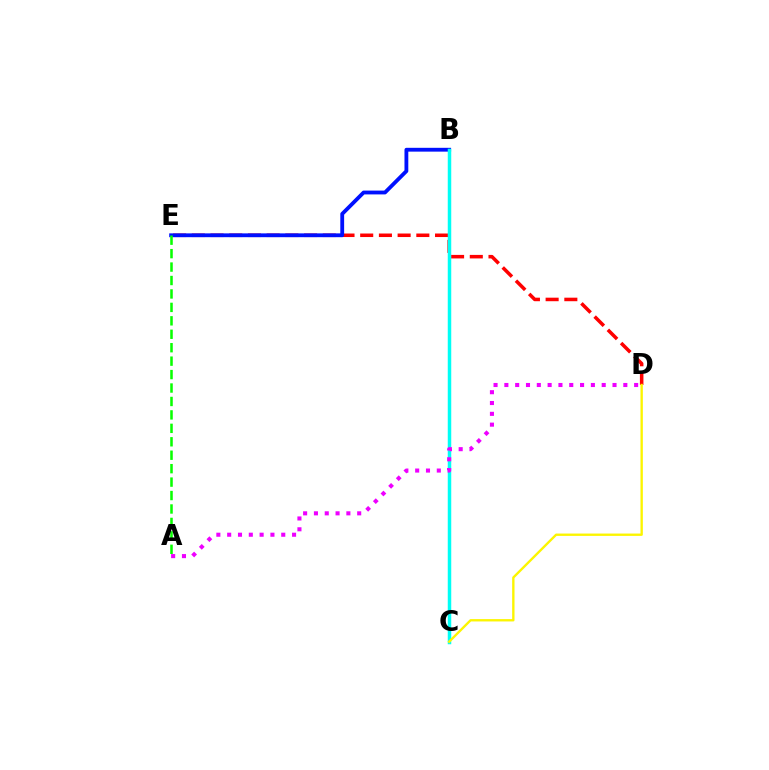{('D', 'E'): [{'color': '#ff0000', 'line_style': 'dashed', 'thickness': 2.54}], ('B', 'E'): [{'color': '#0010ff', 'line_style': 'solid', 'thickness': 2.75}], ('B', 'C'): [{'color': '#00fff6', 'line_style': 'solid', 'thickness': 2.51}], ('A', 'D'): [{'color': '#ee00ff', 'line_style': 'dotted', 'thickness': 2.94}], ('C', 'D'): [{'color': '#fcf500', 'line_style': 'solid', 'thickness': 1.7}], ('A', 'E'): [{'color': '#08ff00', 'line_style': 'dashed', 'thickness': 1.83}]}